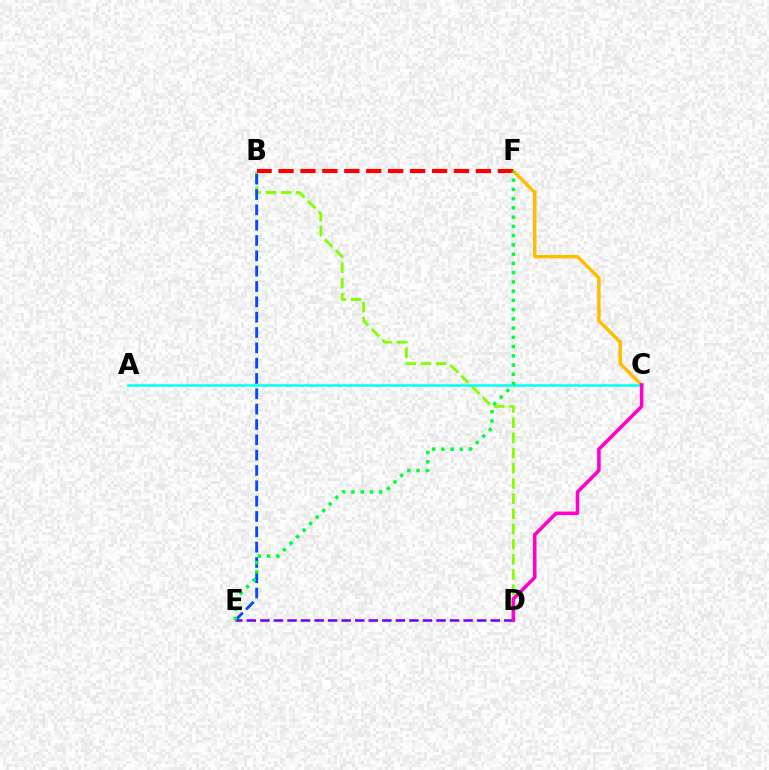{('B', 'D'): [{'color': '#84ff00', 'line_style': 'dashed', 'thickness': 2.06}], ('D', 'E'): [{'color': '#7200ff', 'line_style': 'dashed', 'thickness': 1.84}], ('B', 'E'): [{'color': '#004bff', 'line_style': 'dashed', 'thickness': 2.08}], ('C', 'F'): [{'color': '#ffbd00', 'line_style': 'solid', 'thickness': 2.49}], ('A', 'C'): [{'color': '#00fff6', 'line_style': 'solid', 'thickness': 1.81}], ('C', 'D'): [{'color': '#ff00cf', 'line_style': 'solid', 'thickness': 2.57}], ('B', 'F'): [{'color': '#ff0000', 'line_style': 'dashed', 'thickness': 2.98}], ('E', 'F'): [{'color': '#00ff39', 'line_style': 'dotted', 'thickness': 2.51}]}